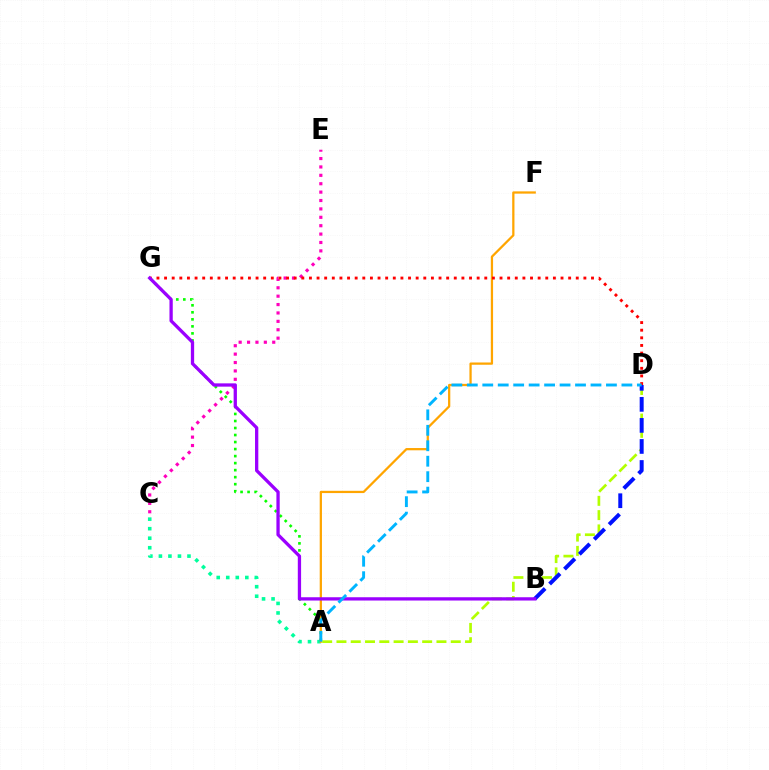{('C', 'E'): [{'color': '#ff00bd', 'line_style': 'dotted', 'thickness': 2.28}], ('A', 'D'): [{'color': '#b3ff00', 'line_style': 'dashed', 'thickness': 1.94}, {'color': '#00b5ff', 'line_style': 'dashed', 'thickness': 2.1}], ('A', 'C'): [{'color': '#00ff9d', 'line_style': 'dotted', 'thickness': 2.59}], ('B', 'D'): [{'color': '#0010ff', 'line_style': 'dashed', 'thickness': 2.86}], ('A', 'G'): [{'color': '#08ff00', 'line_style': 'dotted', 'thickness': 1.91}], ('A', 'F'): [{'color': '#ffa500', 'line_style': 'solid', 'thickness': 1.63}], ('D', 'G'): [{'color': '#ff0000', 'line_style': 'dotted', 'thickness': 2.07}], ('B', 'G'): [{'color': '#9b00ff', 'line_style': 'solid', 'thickness': 2.37}]}